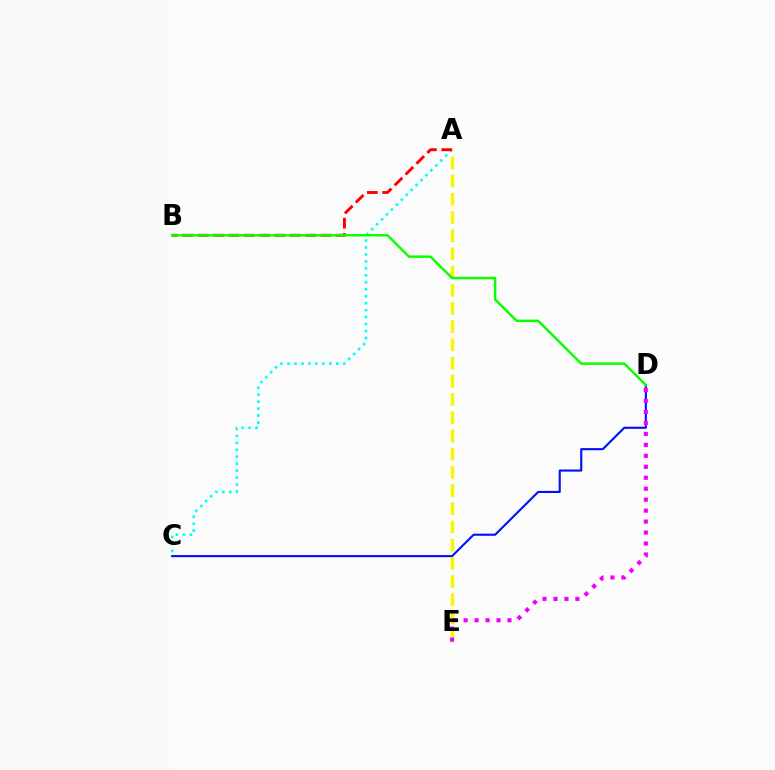{('A', 'C'): [{'color': '#00fff6', 'line_style': 'dotted', 'thickness': 1.89}], ('A', 'E'): [{'color': '#fcf500', 'line_style': 'dashed', 'thickness': 2.47}], ('C', 'D'): [{'color': '#0010ff', 'line_style': 'solid', 'thickness': 1.52}], ('D', 'E'): [{'color': '#ee00ff', 'line_style': 'dotted', 'thickness': 2.98}], ('A', 'B'): [{'color': '#ff0000', 'line_style': 'dashed', 'thickness': 2.08}], ('B', 'D'): [{'color': '#08ff00', 'line_style': 'solid', 'thickness': 1.77}]}